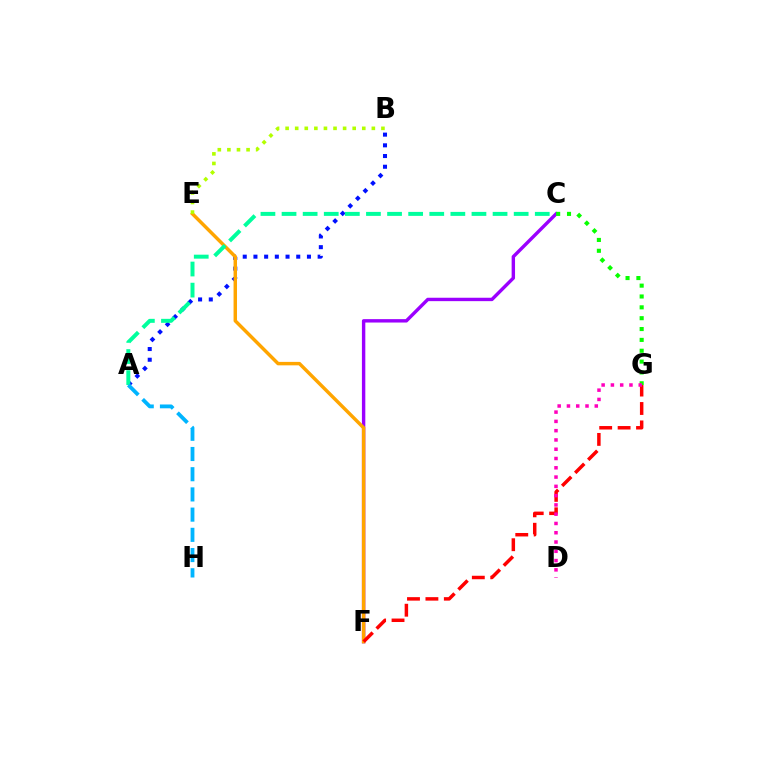{('C', 'F'): [{'color': '#9b00ff', 'line_style': 'solid', 'thickness': 2.45}], ('A', 'B'): [{'color': '#0010ff', 'line_style': 'dotted', 'thickness': 2.91}], ('E', 'F'): [{'color': '#ffa500', 'line_style': 'solid', 'thickness': 2.48}], ('C', 'G'): [{'color': '#08ff00', 'line_style': 'dotted', 'thickness': 2.95}], ('F', 'G'): [{'color': '#ff0000', 'line_style': 'dashed', 'thickness': 2.5}], ('B', 'E'): [{'color': '#b3ff00', 'line_style': 'dotted', 'thickness': 2.6}], ('A', 'C'): [{'color': '#00ff9d', 'line_style': 'dashed', 'thickness': 2.87}], ('D', 'G'): [{'color': '#ff00bd', 'line_style': 'dotted', 'thickness': 2.52}], ('A', 'H'): [{'color': '#00b5ff', 'line_style': 'dashed', 'thickness': 2.75}]}